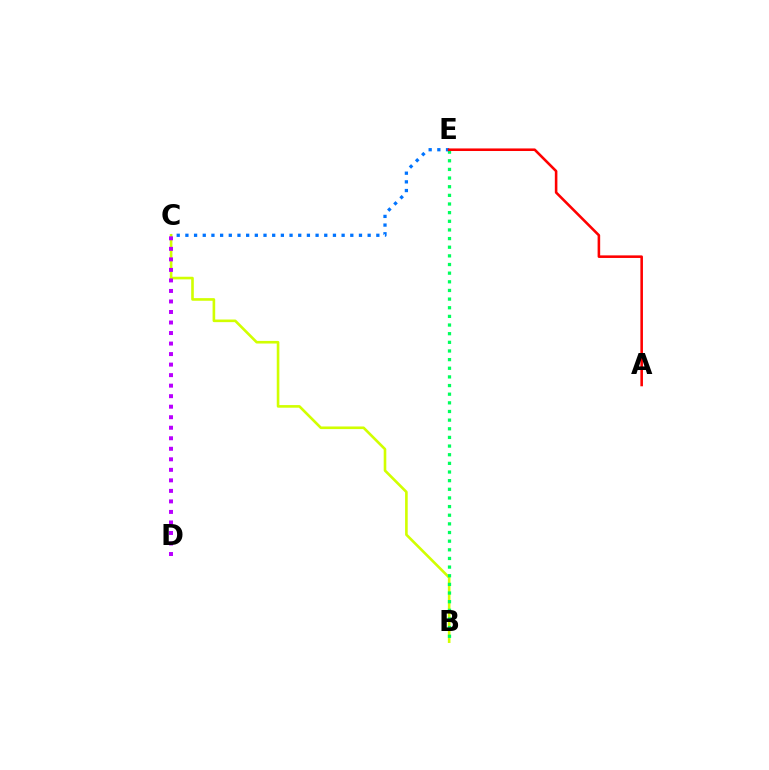{('B', 'C'): [{'color': '#d1ff00', 'line_style': 'solid', 'thickness': 1.89}], ('B', 'E'): [{'color': '#00ff5c', 'line_style': 'dotted', 'thickness': 2.35}], ('C', 'D'): [{'color': '#b900ff', 'line_style': 'dotted', 'thickness': 2.86}], ('C', 'E'): [{'color': '#0074ff', 'line_style': 'dotted', 'thickness': 2.36}], ('A', 'E'): [{'color': '#ff0000', 'line_style': 'solid', 'thickness': 1.85}]}